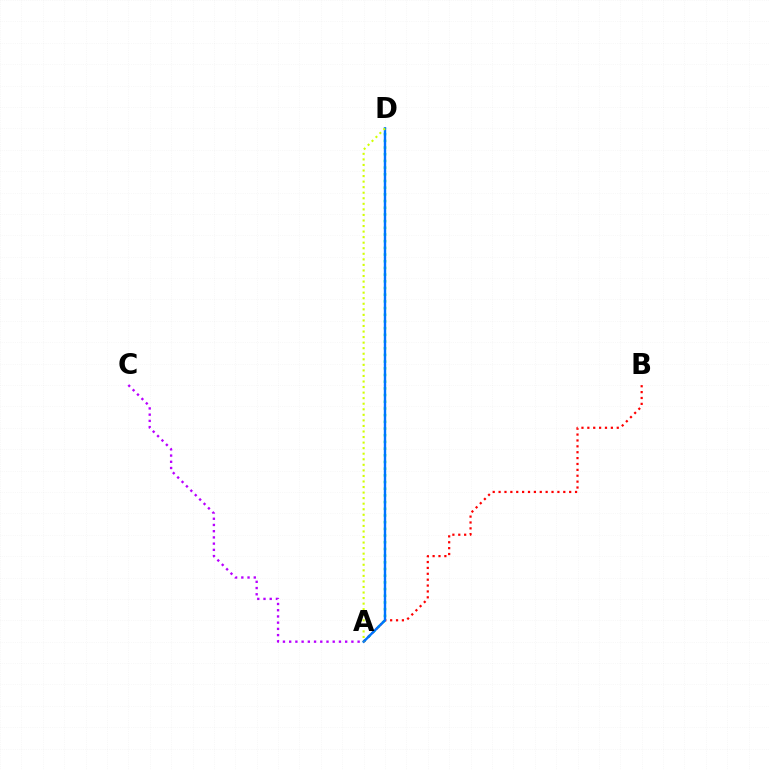{('A', 'D'): [{'color': '#00ff5c', 'line_style': 'dotted', 'thickness': 1.82}, {'color': '#0074ff', 'line_style': 'solid', 'thickness': 1.73}, {'color': '#d1ff00', 'line_style': 'dotted', 'thickness': 1.51}], ('A', 'B'): [{'color': '#ff0000', 'line_style': 'dotted', 'thickness': 1.6}], ('A', 'C'): [{'color': '#b900ff', 'line_style': 'dotted', 'thickness': 1.69}]}